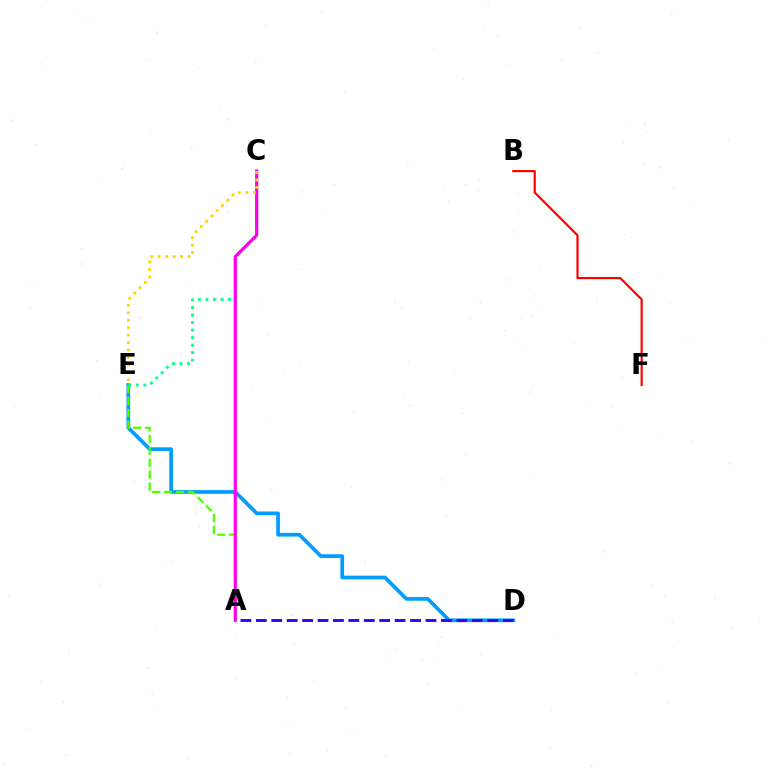{('D', 'E'): [{'color': '#009eff', 'line_style': 'solid', 'thickness': 2.67}], ('A', 'E'): [{'color': '#4fff00', 'line_style': 'dashed', 'thickness': 1.61}], ('B', 'F'): [{'color': '#ff0000', 'line_style': 'solid', 'thickness': 1.56}], ('A', 'D'): [{'color': '#3700ff', 'line_style': 'dashed', 'thickness': 2.1}], ('C', 'E'): [{'color': '#00ff86', 'line_style': 'dotted', 'thickness': 2.04}, {'color': '#ffd500', 'line_style': 'dotted', 'thickness': 2.02}], ('A', 'C'): [{'color': '#ff00ed', 'line_style': 'solid', 'thickness': 2.3}]}